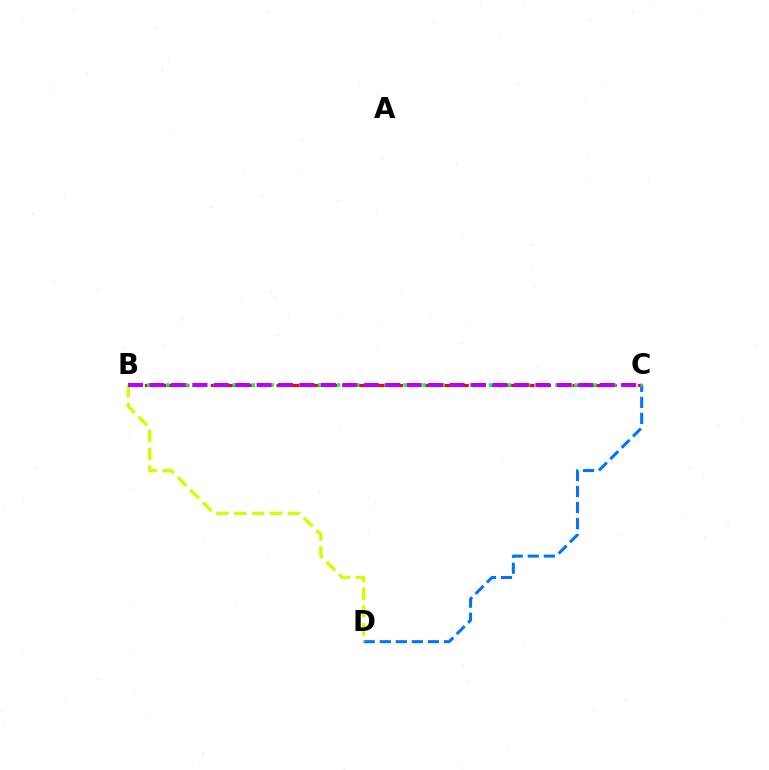{('B', 'C'): [{'color': '#ff0000', 'line_style': 'dashed', 'thickness': 2.23}, {'color': '#00ff5c', 'line_style': 'dotted', 'thickness': 2.58}, {'color': '#b900ff', 'line_style': 'dashed', 'thickness': 2.91}], ('C', 'D'): [{'color': '#0074ff', 'line_style': 'dashed', 'thickness': 2.18}], ('B', 'D'): [{'color': '#d1ff00', 'line_style': 'dashed', 'thickness': 2.43}]}